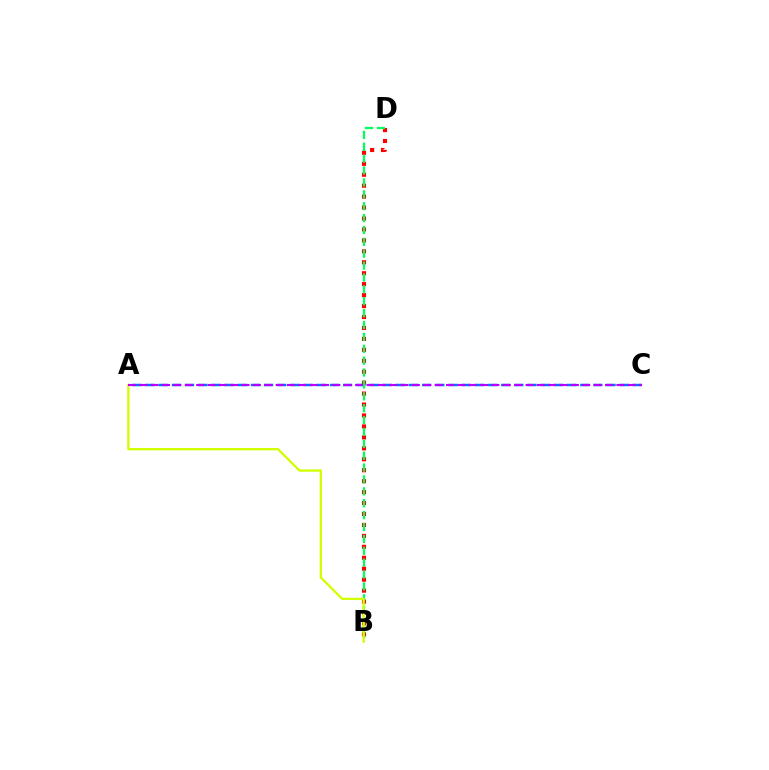{('B', 'D'): [{'color': '#ff0000', 'line_style': 'dotted', 'thickness': 2.97}, {'color': '#00ff5c', 'line_style': 'dashed', 'thickness': 1.61}], ('A', 'C'): [{'color': '#0074ff', 'line_style': 'dashed', 'thickness': 1.79}, {'color': '#b900ff', 'line_style': 'dashed', 'thickness': 1.54}], ('A', 'B'): [{'color': '#d1ff00', 'line_style': 'solid', 'thickness': 1.66}]}